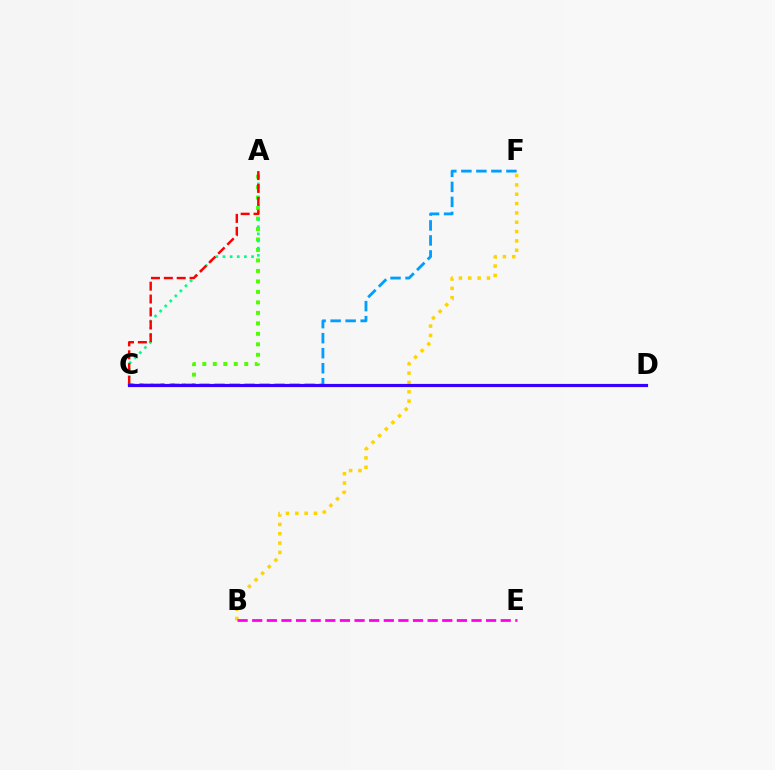{('A', 'C'): [{'color': '#4fff00', 'line_style': 'dotted', 'thickness': 2.85}, {'color': '#00ff86', 'line_style': 'dotted', 'thickness': 1.94}, {'color': '#ff0000', 'line_style': 'dashed', 'thickness': 1.75}], ('B', 'F'): [{'color': '#ffd500', 'line_style': 'dotted', 'thickness': 2.54}], ('C', 'F'): [{'color': '#009eff', 'line_style': 'dashed', 'thickness': 2.04}], ('B', 'E'): [{'color': '#ff00ed', 'line_style': 'dashed', 'thickness': 1.99}], ('C', 'D'): [{'color': '#3700ff', 'line_style': 'solid', 'thickness': 2.28}]}